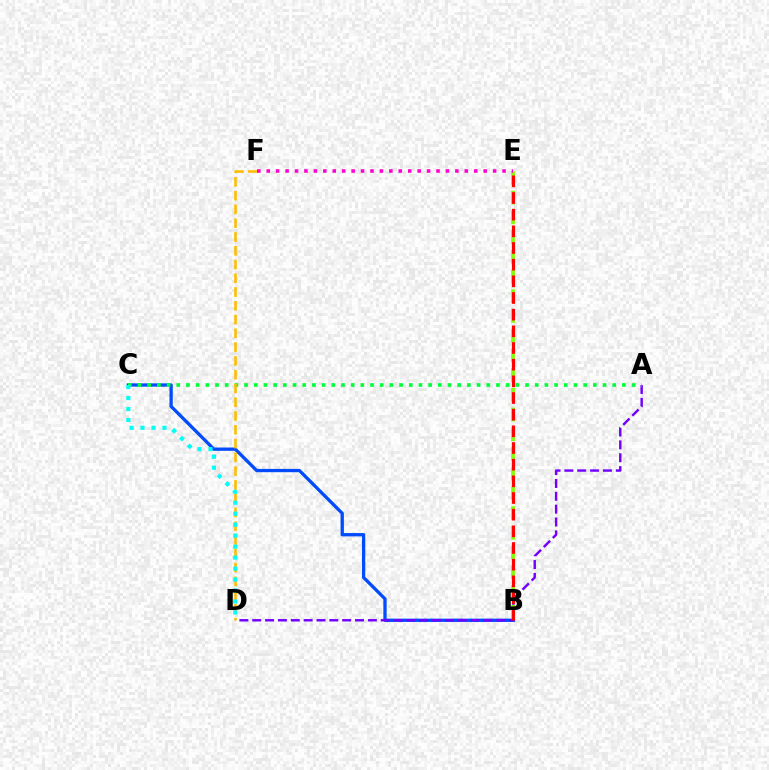{('B', 'C'): [{'color': '#004bff', 'line_style': 'solid', 'thickness': 2.37}], ('A', 'D'): [{'color': '#7200ff', 'line_style': 'dashed', 'thickness': 1.75}], ('B', 'E'): [{'color': '#84ff00', 'line_style': 'dashed', 'thickness': 2.68}, {'color': '#ff0000', 'line_style': 'dashed', 'thickness': 2.26}], ('A', 'C'): [{'color': '#00ff39', 'line_style': 'dotted', 'thickness': 2.63}], ('D', 'F'): [{'color': '#ffbd00', 'line_style': 'dashed', 'thickness': 1.87}], ('C', 'D'): [{'color': '#00fff6', 'line_style': 'dotted', 'thickness': 2.98}], ('E', 'F'): [{'color': '#ff00cf', 'line_style': 'dotted', 'thickness': 2.56}]}